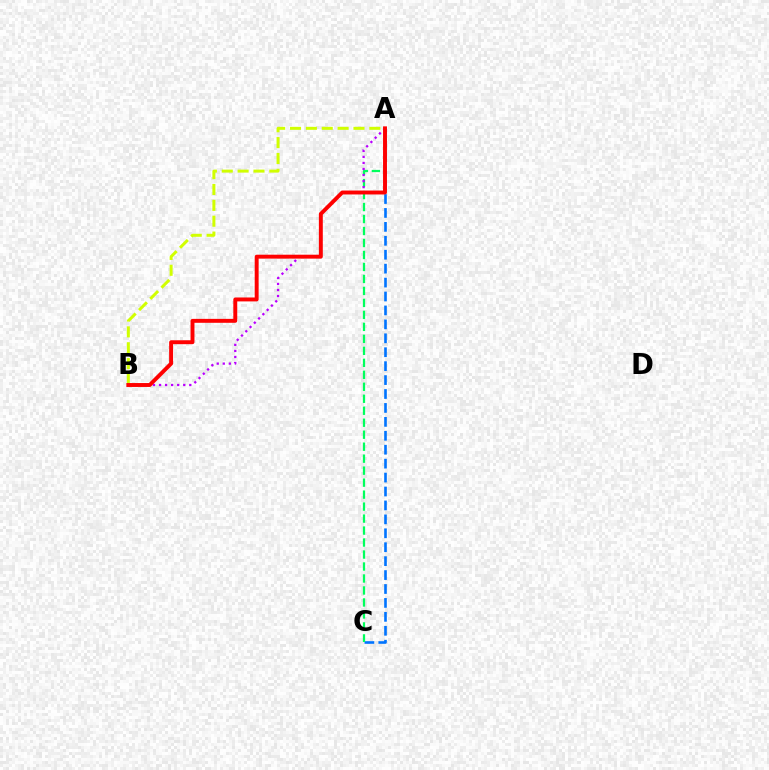{('A', 'C'): [{'color': '#0074ff', 'line_style': 'dashed', 'thickness': 1.89}, {'color': '#00ff5c', 'line_style': 'dashed', 'thickness': 1.63}], ('A', 'B'): [{'color': '#b900ff', 'line_style': 'dotted', 'thickness': 1.64}, {'color': '#d1ff00', 'line_style': 'dashed', 'thickness': 2.16}, {'color': '#ff0000', 'line_style': 'solid', 'thickness': 2.83}]}